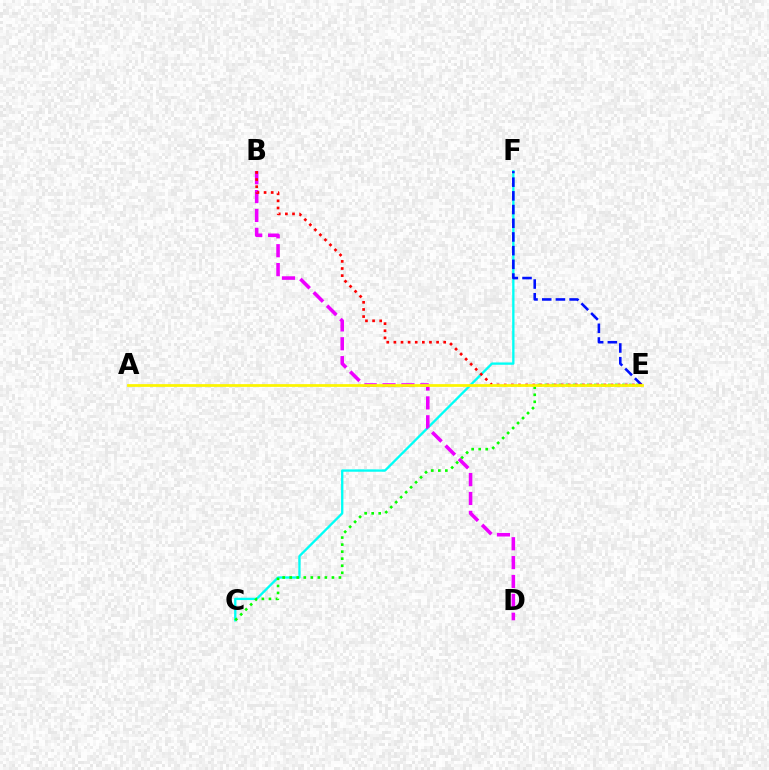{('C', 'F'): [{'color': '#00fff6', 'line_style': 'solid', 'thickness': 1.68}], ('C', 'E'): [{'color': '#08ff00', 'line_style': 'dotted', 'thickness': 1.91}], ('B', 'D'): [{'color': '#ee00ff', 'line_style': 'dashed', 'thickness': 2.56}], ('E', 'F'): [{'color': '#0010ff', 'line_style': 'dashed', 'thickness': 1.86}], ('B', 'E'): [{'color': '#ff0000', 'line_style': 'dotted', 'thickness': 1.93}], ('A', 'E'): [{'color': '#fcf500', 'line_style': 'solid', 'thickness': 1.98}]}